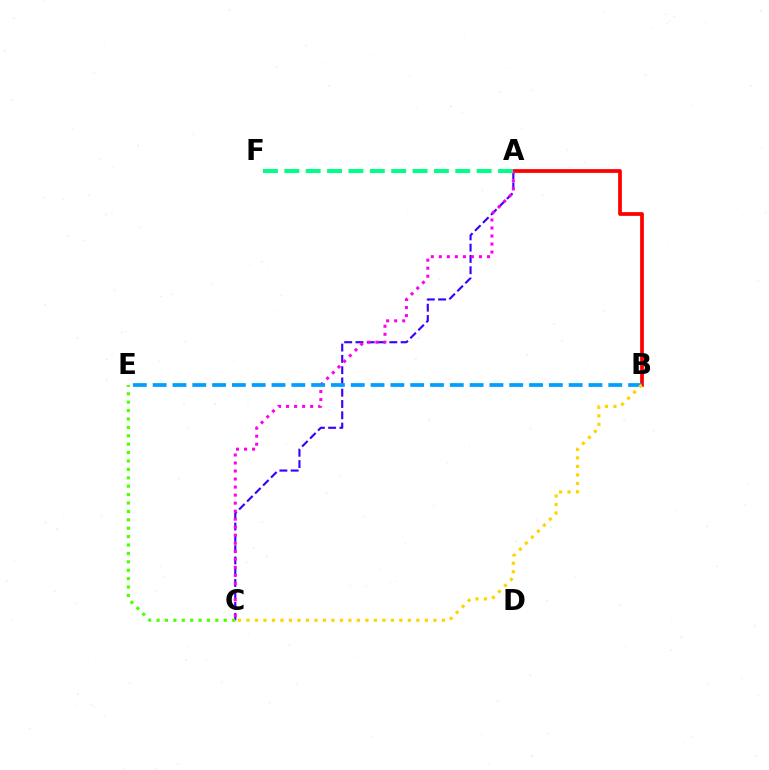{('A', 'C'): [{'color': '#3700ff', 'line_style': 'dashed', 'thickness': 1.53}, {'color': '#ff00ed', 'line_style': 'dotted', 'thickness': 2.18}], ('A', 'B'): [{'color': '#ff0000', 'line_style': 'solid', 'thickness': 2.69}], ('C', 'E'): [{'color': '#4fff00', 'line_style': 'dotted', 'thickness': 2.28}], ('B', 'E'): [{'color': '#009eff', 'line_style': 'dashed', 'thickness': 2.69}], ('A', 'F'): [{'color': '#00ff86', 'line_style': 'dashed', 'thickness': 2.9}], ('B', 'C'): [{'color': '#ffd500', 'line_style': 'dotted', 'thickness': 2.31}]}